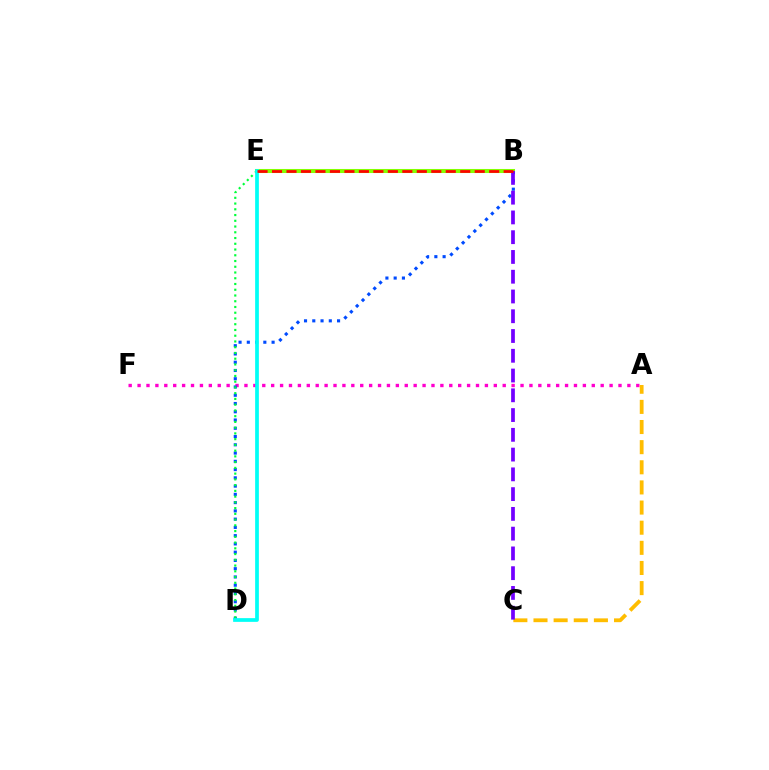{('A', 'F'): [{'color': '#ff00cf', 'line_style': 'dotted', 'thickness': 2.42}], ('B', 'E'): [{'color': '#84ff00', 'line_style': 'solid', 'thickness': 2.92}, {'color': '#ff0000', 'line_style': 'dashed', 'thickness': 1.97}], ('A', 'C'): [{'color': '#ffbd00', 'line_style': 'dashed', 'thickness': 2.74}], ('B', 'D'): [{'color': '#004bff', 'line_style': 'dotted', 'thickness': 2.24}], ('B', 'C'): [{'color': '#7200ff', 'line_style': 'dashed', 'thickness': 2.68}], ('D', 'E'): [{'color': '#00ff39', 'line_style': 'dotted', 'thickness': 1.56}, {'color': '#00fff6', 'line_style': 'solid', 'thickness': 2.68}]}